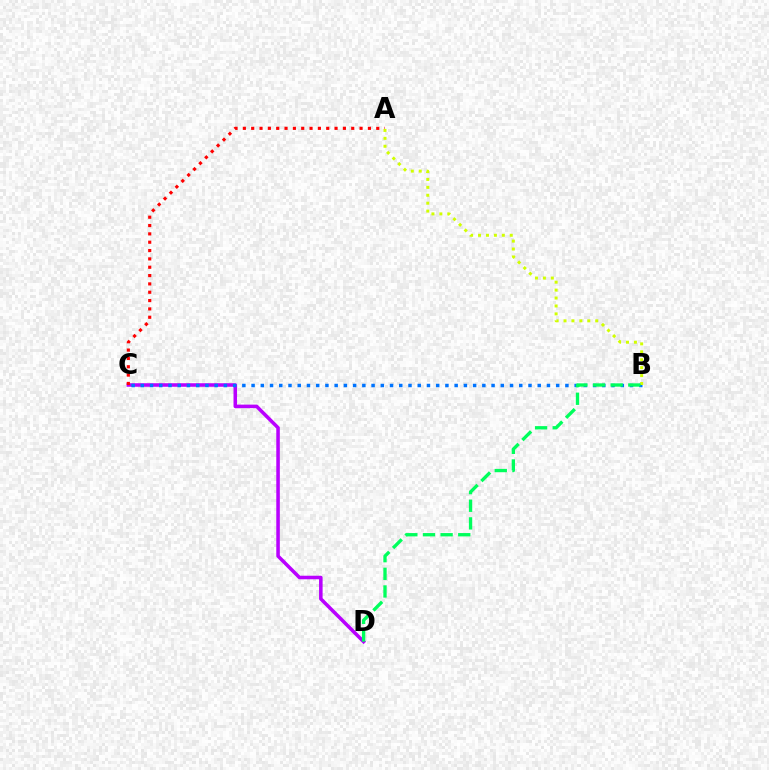{('C', 'D'): [{'color': '#b900ff', 'line_style': 'solid', 'thickness': 2.55}], ('B', 'C'): [{'color': '#0074ff', 'line_style': 'dotted', 'thickness': 2.51}], ('A', 'C'): [{'color': '#ff0000', 'line_style': 'dotted', 'thickness': 2.27}], ('A', 'B'): [{'color': '#d1ff00', 'line_style': 'dotted', 'thickness': 2.15}], ('B', 'D'): [{'color': '#00ff5c', 'line_style': 'dashed', 'thickness': 2.4}]}